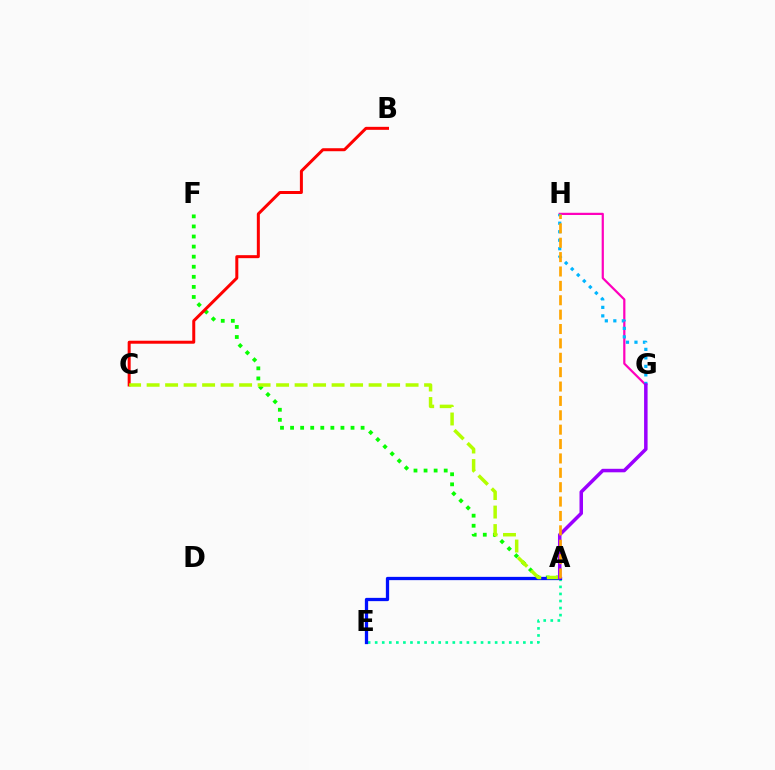{('A', 'F'): [{'color': '#08ff00', 'line_style': 'dotted', 'thickness': 2.74}], ('A', 'E'): [{'color': '#00ff9d', 'line_style': 'dotted', 'thickness': 1.92}, {'color': '#0010ff', 'line_style': 'solid', 'thickness': 2.35}], ('B', 'C'): [{'color': '#ff0000', 'line_style': 'solid', 'thickness': 2.16}], ('A', 'C'): [{'color': '#b3ff00', 'line_style': 'dashed', 'thickness': 2.51}], ('G', 'H'): [{'color': '#ff00bd', 'line_style': 'solid', 'thickness': 1.59}, {'color': '#00b5ff', 'line_style': 'dotted', 'thickness': 2.31}], ('A', 'G'): [{'color': '#9b00ff', 'line_style': 'solid', 'thickness': 2.52}], ('A', 'H'): [{'color': '#ffa500', 'line_style': 'dashed', 'thickness': 1.95}]}